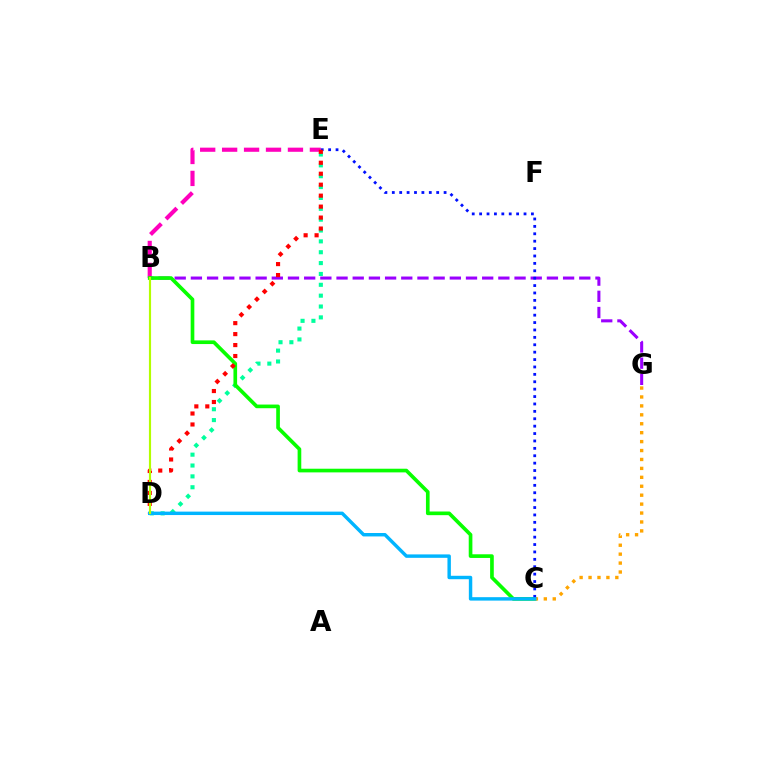{('B', 'E'): [{'color': '#ff00bd', 'line_style': 'dashed', 'thickness': 2.98}], ('D', 'E'): [{'color': '#00ff9d', 'line_style': 'dotted', 'thickness': 2.95}, {'color': '#ff0000', 'line_style': 'dotted', 'thickness': 2.98}], ('B', 'G'): [{'color': '#9b00ff', 'line_style': 'dashed', 'thickness': 2.2}], ('B', 'C'): [{'color': '#08ff00', 'line_style': 'solid', 'thickness': 2.64}], ('C', 'G'): [{'color': '#ffa500', 'line_style': 'dotted', 'thickness': 2.43}], ('C', 'E'): [{'color': '#0010ff', 'line_style': 'dotted', 'thickness': 2.01}], ('C', 'D'): [{'color': '#00b5ff', 'line_style': 'solid', 'thickness': 2.47}], ('B', 'D'): [{'color': '#b3ff00', 'line_style': 'solid', 'thickness': 1.55}]}